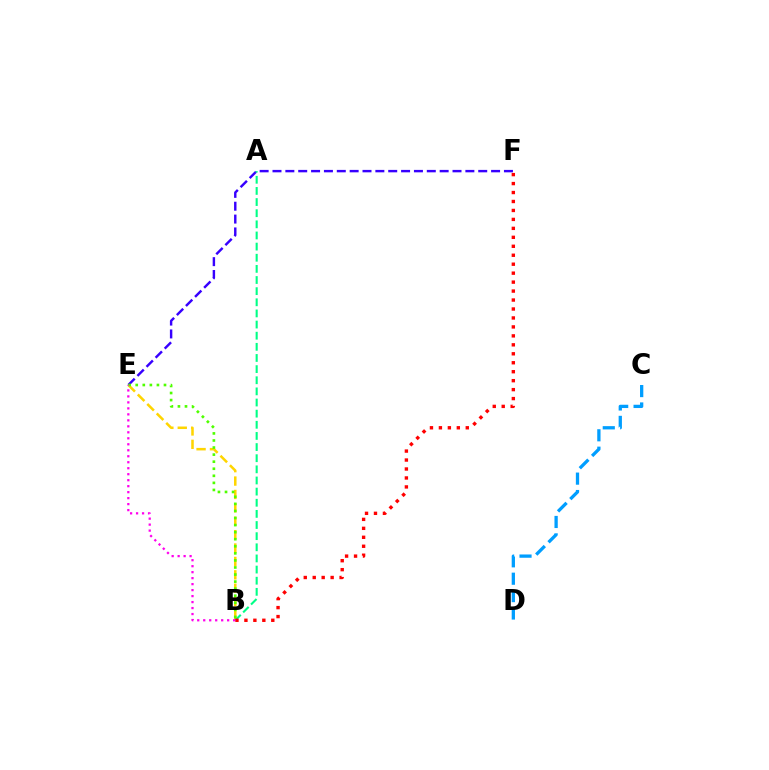{('C', 'D'): [{'color': '#009eff', 'line_style': 'dashed', 'thickness': 2.36}], ('E', 'F'): [{'color': '#3700ff', 'line_style': 'dashed', 'thickness': 1.75}], ('B', 'E'): [{'color': '#ffd500', 'line_style': 'dashed', 'thickness': 1.82}, {'color': '#4fff00', 'line_style': 'dotted', 'thickness': 1.92}, {'color': '#ff00ed', 'line_style': 'dotted', 'thickness': 1.63}], ('A', 'B'): [{'color': '#00ff86', 'line_style': 'dashed', 'thickness': 1.51}], ('B', 'F'): [{'color': '#ff0000', 'line_style': 'dotted', 'thickness': 2.43}]}